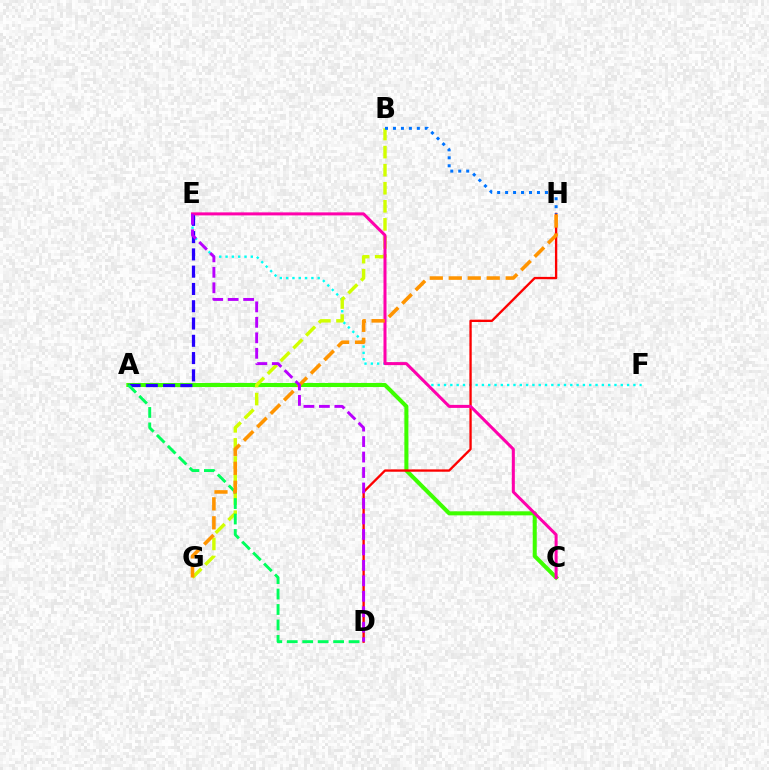{('E', 'F'): [{'color': '#00fff6', 'line_style': 'dotted', 'thickness': 1.72}], ('A', 'C'): [{'color': '#3dff00', 'line_style': 'solid', 'thickness': 2.91}], ('D', 'H'): [{'color': '#ff0000', 'line_style': 'solid', 'thickness': 1.68}], ('A', 'E'): [{'color': '#2500ff', 'line_style': 'dashed', 'thickness': 2.35}], ('B', 'G'): [{'color': '#d1ff00', 'line_style': 'dashed', 'thickness': 2.45}], ('A', 'D'): [{'color': '#00ff5c', 'line_style': 'dashed', 'thickness': 2.1}], ('C', 'E'): [{'color': '#ff00ac', 'line_style': 'solid', 'thickness': 2.17}], ('G', 'H'): [{'color': '#ff9400', 'line_style': 'dashed', 'thickness': 2.58}], ('B', 'H'): [{'color': '#0074ff', 'line_style': 'dotted', 'thickness': 2.16}], ('D', 'E'): [{'color': '#b900ff', 'line_style': 'dashed', 'thickness': 2.1}]}